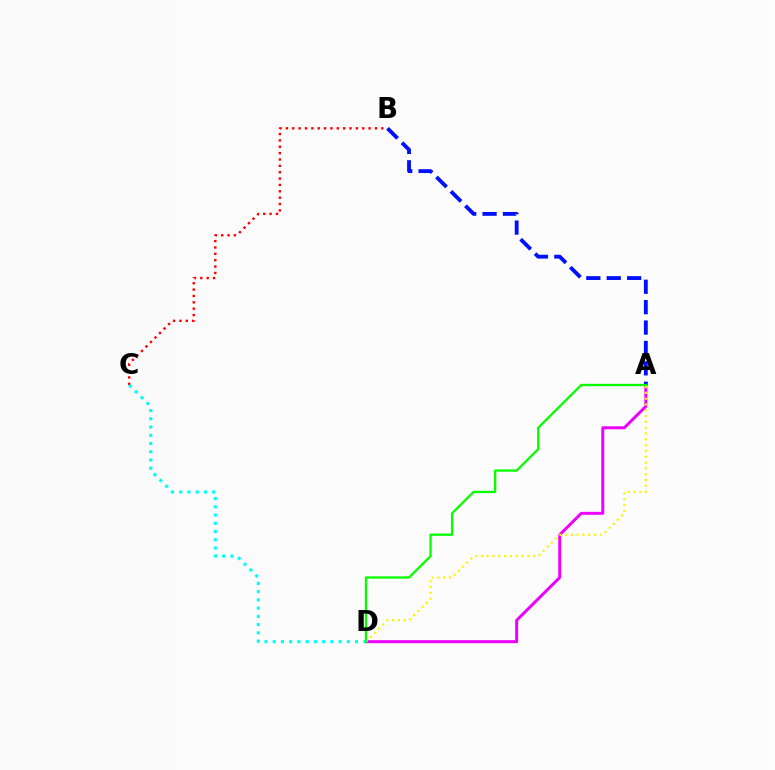{('A', 'D'): [{'color': '#ee00ff', 'line_style': 'solid', 'thickness': 2.14}, {'color': '#fcf500', 'line_style': 'dotted', 'thickness': 1.58}, {'color': '#08ff00', 'line_style': 'solid', 'thickness': 1.66}], ('A', 'B'): [{'color': '#0010ff', 'line_style': 'dashed', 'thickness': 2.77}], ('B', 'C'): [{'color': '#ff0000', 'line_style': 'dotted', 'thickness': 1.73}], ('C', 'D'): [{'color': '#00fff6', 'line_style': 'dotted', 'thickness': 2.24}]}